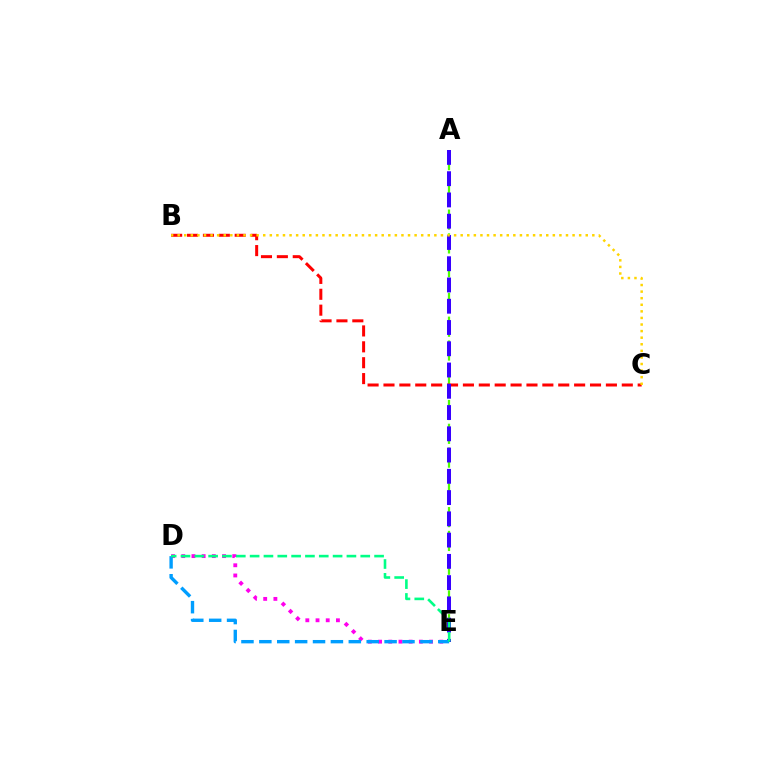{('A', 'E'): [{'color': '#4fff00', 'line_style': 'dashed', 'thickness': 1.62}, {'color': '#3700ff', 'line_style': 'dashed', 'thickness': 2.89}], ('B', 'C'): [{'color': '#ff0000', 'line_style': 'dashed', 'thickness': 2.16}, {'color': '#ffd500', 'line_style': 'dotted', 'thickness': 1.79}], ('D', 'E'): [{'color': '#ff00ed', 'line_style': 'dotted', 'thickness': 2.77}, {'color': '#009eff', 'line_style': 'dashed', 'thickness': 2.43}, {'color': '#00ff86', 'line_style': 'dashed', 'thickness': 1.88}]}